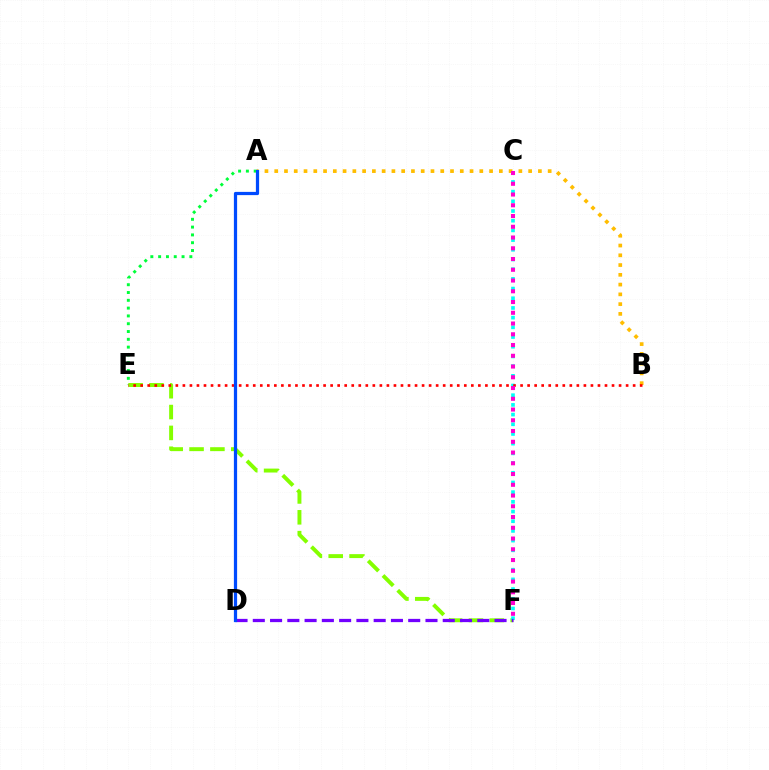{('A', 'B'): [{'color': '#ffbd00', 'line_style': 'dotted', 'thickness': 2.65}], ('A', 'E'): [{'color': '#00ff39', 'line_style': 'dotted', 'thickness': 2.12}], ('E', 'F'): [{'color': '#84ff00', 'line_style': 'dashed', 'thickness': 2.83}], ('C', 'F'): [{'color': '#00fff6', 'line_style': 'dotted', 'thickness': 2.63}, {'color': '#ff00cf', 'line_style': 'dotted', 'thickness': 2.92}], ('D', 'F'): [{'color': '#7200ff', 'line_style': 'dashed', 'thickness': 2.35}], ('B', 'E'): [{'color': '#ff0000', 'line_style': 'dotted', 'thickness': 1.91}], ('A', 'D'): [{'color': '#004bff', 'line_style': 'solid', 'thickness': 2.32}]}